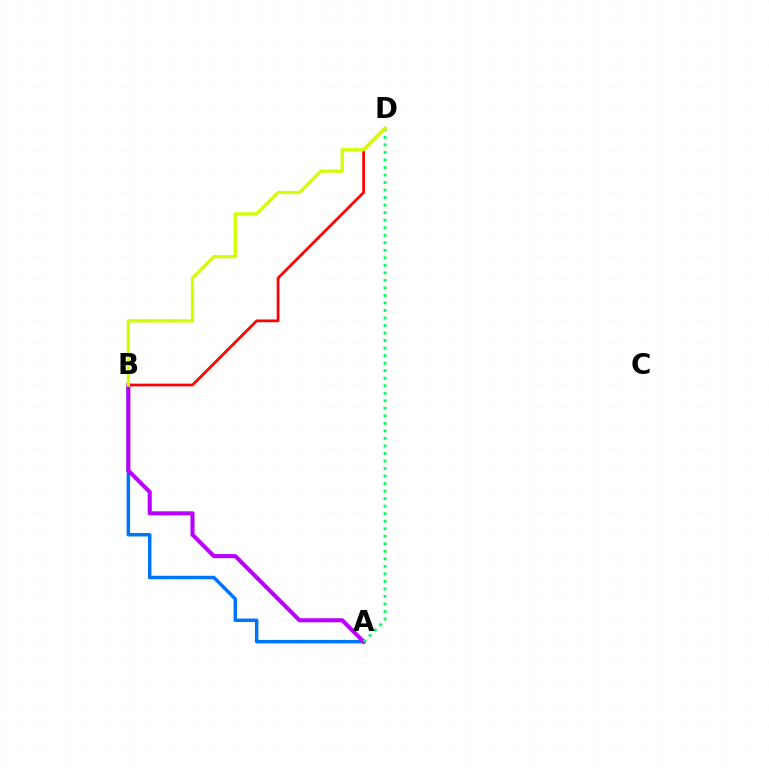{('A', 'B'): [{'color': '#0074ff', 'line_style': 'solid', 'thickness': 2.51}, {'color': '#b900ff', 'line_style': 'solid', 'thickness': 2.93}], ('B', 'D'): [{'color': '#ff0000', 'line_style': 'solid', 'thickness': 1.97}, {'color': '#d1ff00', 'line_style': 'solid', 'thickness': 2.33}], ('A', 'D'): [{'color': '#00ff5c', 'line_style': 'dotted', 'thickness': 2.04}]}